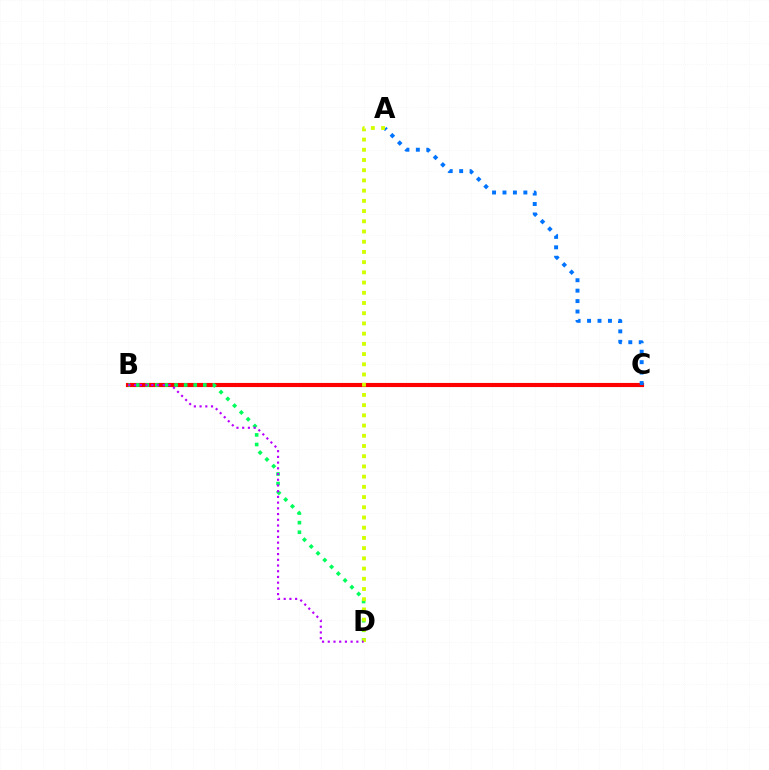{('B', 'C'): [{'color': '#ff0000', 'line_style': 'solid', 'thickness': 2.97}], ('A', 'C'): [{'color': '#0074ff', 'line_style': 'dotted', 'thickness': 2.84}], ('B', 'D'): [{'color': '#00ff5c', 'line_style': 'dotted', 'thickness': 2.6}, {'color': '#b900ff', 'line_style': 'dotted', 'thickness': 1.55}], ('A', 'D'): [{'color': '#d1ff00', 'line_style': 'dotted', 'thickness': 2.78}]}